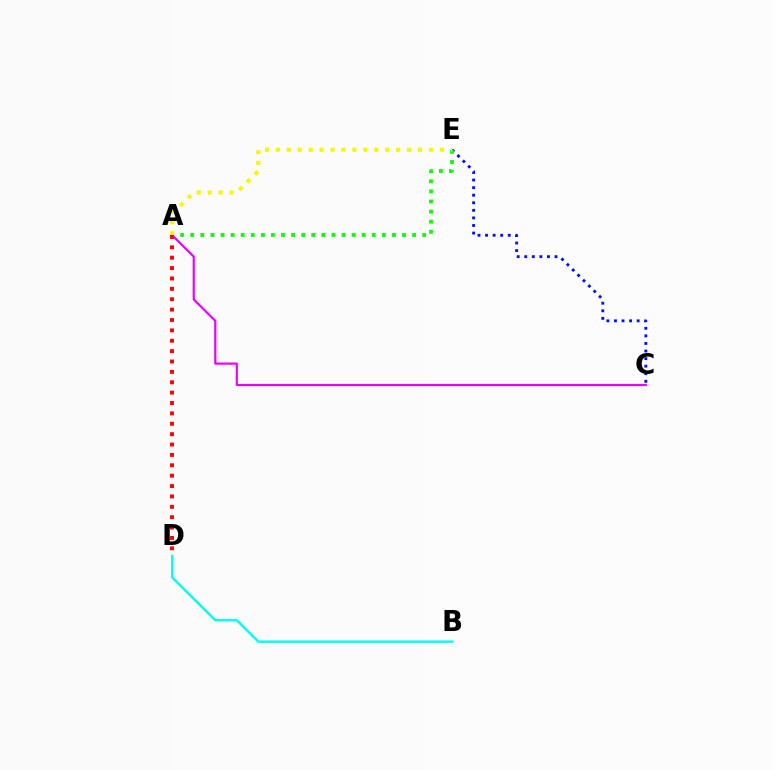{('C', 'E'): [{'color': '#0010ff', 'line_style': 'dotted', 'thickness': 2.06}], ('B', 'D'): [{'color': '#00fff6', 'line_style': 'solid', 'thickness': 1.76}], ('A', 'C'): [{'color': '#ee00ff', 'line_style': 'solid', 'thickness': 1.58}], ('A', 'E'): [{'color': '#08ff00', 'line_style': 'dotted', 'thickness': 2.74}, {'color': '#fcf500', 'line_style': 'dotted', 'thickness': 2.97}], ('A', 'D'): [{'color': '#ff0000', 'line_style': 'dotted', 'thickness': 2.82}]}